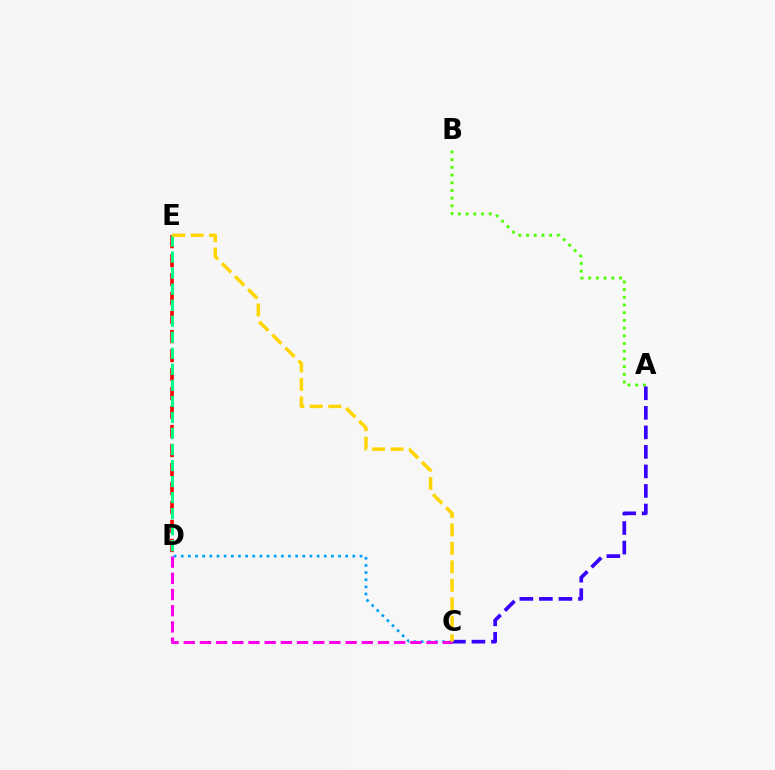{('D', 'E'): [{'color': '#ff0000', 'line_style': 'dashed', 'thickness': 2.58}, {'color': '#00ff86', 'line_style': 'dashed', 'thickness': 2.18}], ('C', 'D'): [{'color': '#009eff', 'line_style': 'dotted', 'thickness': 1.94}, {'color': '#ff00ed', 'line_style': 'dashed', 'thickness': 2.2}], ('A', 'B'): [{'color': '#4fff00', 'line_style': 'dotted', 'thickness': 2.09}], ('A', 'C'): [{'color': '#3700ff', 'line_style': 'dashed', 'thickness': 2.65}], ('C', 'E'): [{'color': '#ffd500', 'line_style': 'dashed', 'thickness': 2.51}]}